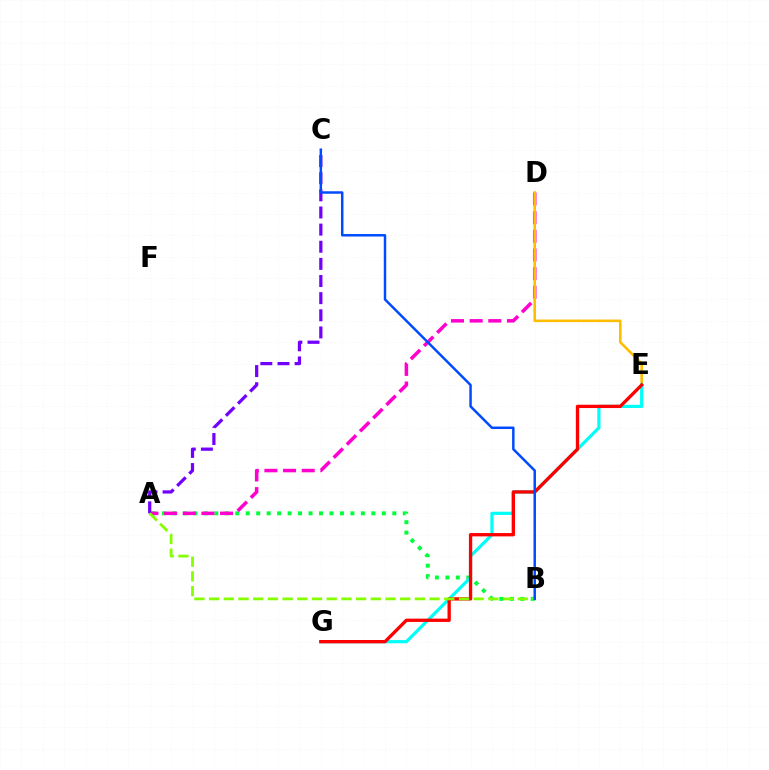{('A', 'B'): [{'color': '#00ff39', 'line_style': 'dotted', 'thickness': 2.84}, {'color': '#84ff00', 'line_style': 'dashed', 'thickness': 2.0}], ('A', 'D'): [{'color': '#ff00cf', 'line_style': 'dashed', 'thickness': 2.53}], ('A', 'C'): [{'color': '#7200ff', 'line_style': 'dashed', 'thickness': 2.33}], ('D', 'E'): [{'color': '#ffbd00', 'line_style': 'solid', 'thickness': 1.88}], ('E', 'G'): [{'color': '#00fff6', 'line_style': 'solid', 'thickness': 2.3}, {'color': '#ff0000', 'line_style': 'solid', 'thickness': 2.39}], ('B', 'C'): [{'color': '#004bff', 'line_style': 'solid', 'thickness': 1.79}]}